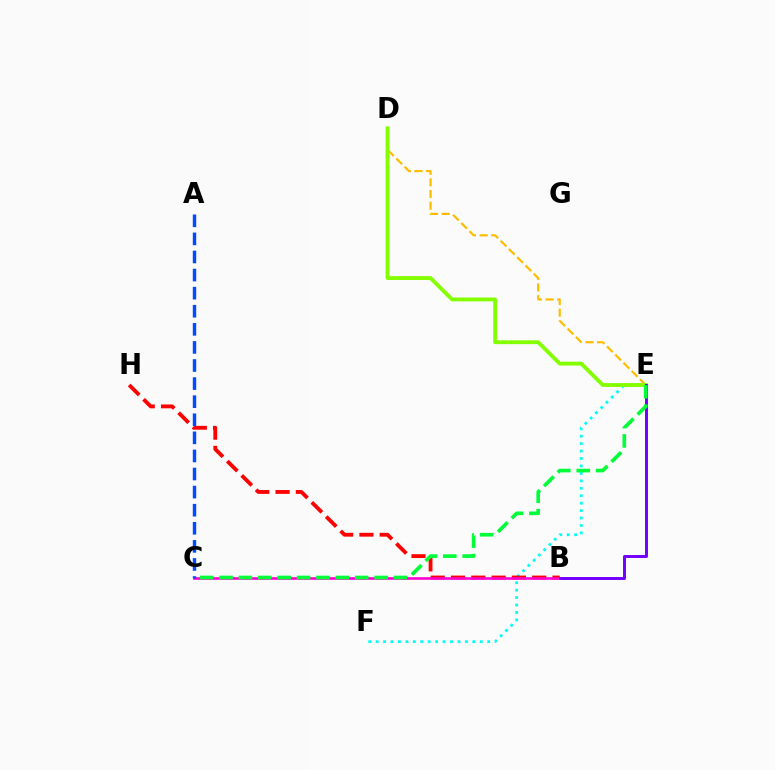{('E', 'F'): [{'color': '#00fff6', 'line_style': 'dotted', 'thickness': 2.02}], ('B', 'H'): [{'color': '#ff0000', 'line_style': 'dashed', 'thickness': 2.76}], ('B', 'C'): [{'color': '#ff00cf', 'line_style': 'solid', 'thickness': 1.89}], ('D', 'E'): [{'color': '#ffbd00', 'line_style': 'dashed', 'thickness': 1.59}, {'color': '#84ff00', 'line_style': 'solid', 'thickness': 2.77}], ('B', 'E'): [{'color': '#7200ff', 'line_style': 'solid', 'thickness': 2.13}], ('C', 'E'): [{'color': '#00ff39', 'line_style': 'dashed', 'thickness': 2.63}], ('A', 'C'): [{'color': '#004bff', 'line_style': 'dashed', 'thickness': 2.46}]}